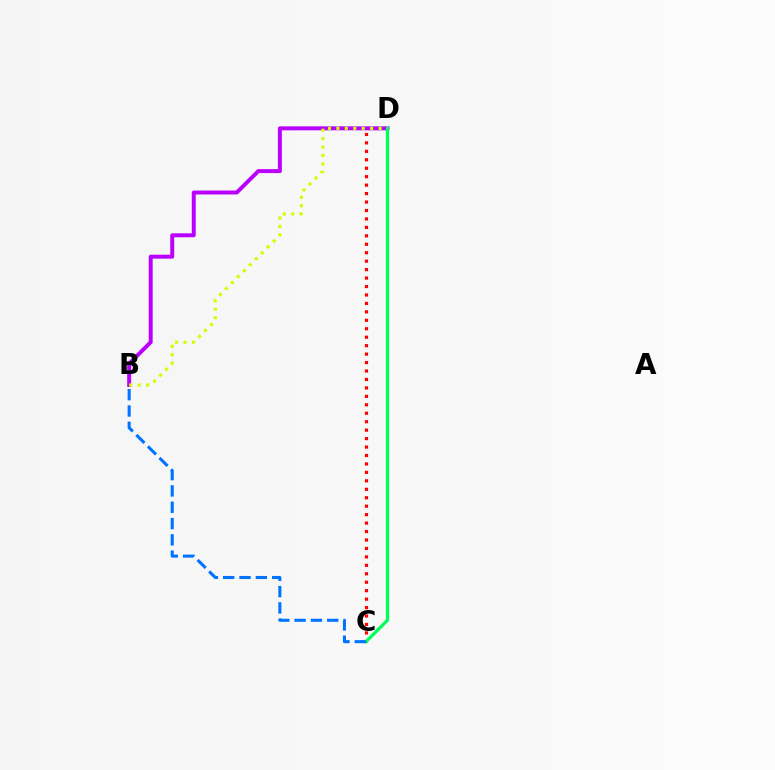{('C', 'D'): [{'color': '#ff0000', 'line_style': 'dotted', 'thickness': 2.3}, {'color': '#00ff5c', 'line_style': 'solid', 'thickness': 2.34}], ('B', 'D'): [{'color': '#b900ff', 'line_style': 'solid', 'thickness': 2.85}, {'color': '#d1ff00', 'line_style': 'dotted', 'thickness': 2.29}], ('B', 'C'): [{'color': '#0074ff', 'line_style': 'dashed', 'thickness': 2.22}]}